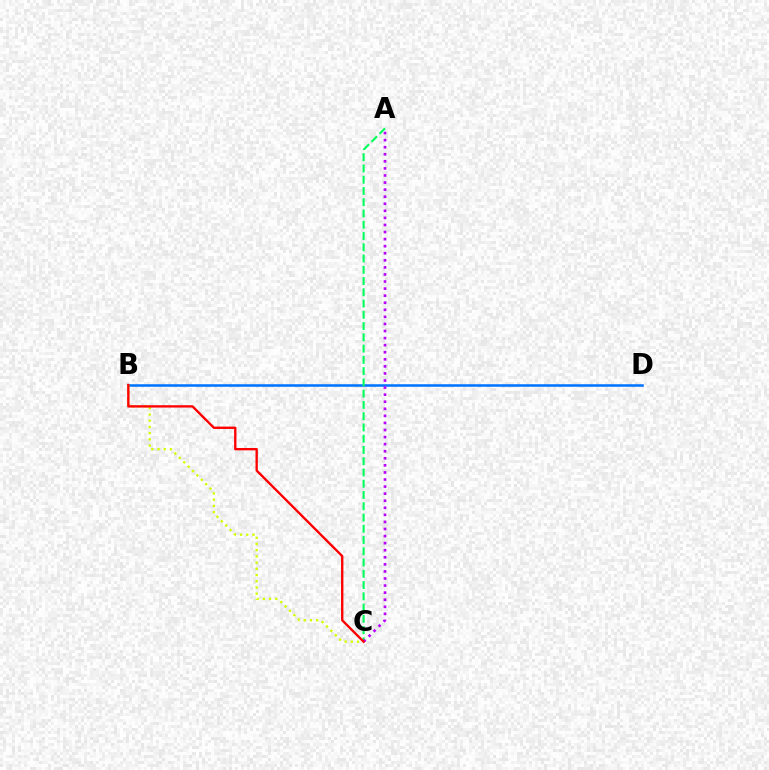{('B', 'D'): [{'color': '#0074ff', 'line_style': 'solid', 'thickness': 1.82}], ('B', 'C'): [{'color': '#d1ff00', 'line_style': 'dotted', 'thickness': 1.69}, {'color': '#ff0000', 'line_style': 'solid', 'thickness': 1.69}], ('A', 'C'): [{'color': '#00ff5c', 'line_style': 'dashed', 'thickness': 1.53}, {'color': '#b900ff', 'line_style': 'dotted', 'thickness': 1.92}]}